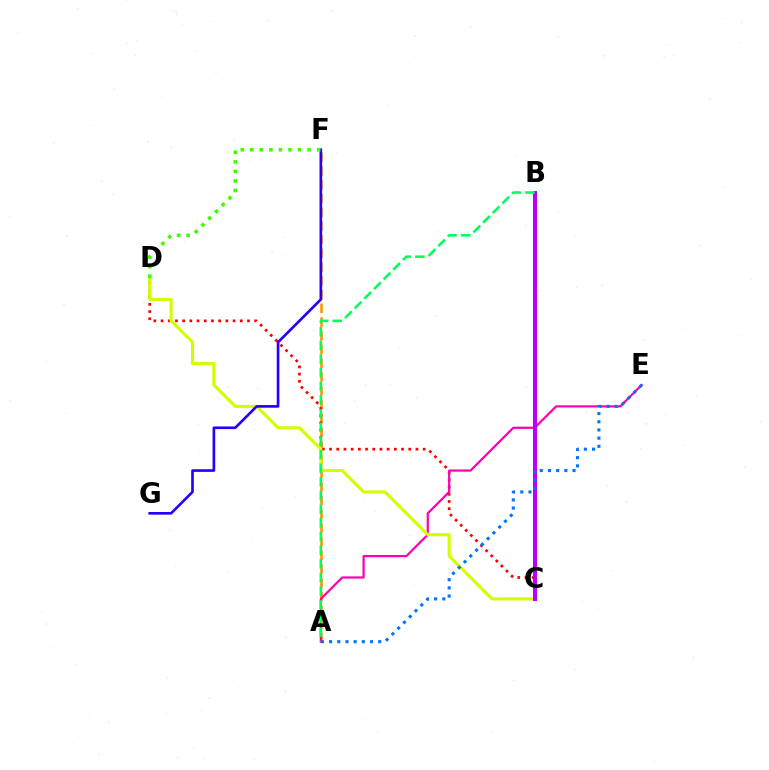{('B', 'C'): [{'color': '#00fff6', 'line_style': 'solid', 'thickness': 2.87}, {'color': '#b900ff', 'line_style': 'solid', 'thickness': 2.91}], ('A', 'F'): [{'color': '#ff9400', 'line_style': 'dashed', 'thickness': 1.86}], ('C', 'D'): [{'color': '#ff0000', 'line_style': 'dotted', 'thickness': 1.96}, {'color': '#d1ff00', 'line_style': 'solid', 'thickness': 2.23}], ('A', 'E'): [{'color': '#ff00ac', 'line_style': 'solid', 'thickness': 1.59}, {'color': '#0074ff', 'line_style': 'dotted', 'thickness': 2.22}], ('F', 'G'): [{'color': '#2500ff', 'line_style': 'solid', 'thickness': 1.91}], ('D', 'F'): [{'color': '#3dff00', 'line_style': 'dotted', 'thickness': 2.59}], ('A', 'B'): [{'color': '#00ff5c', 'line_style': 'dashed', 'thickness': 1.86}]}